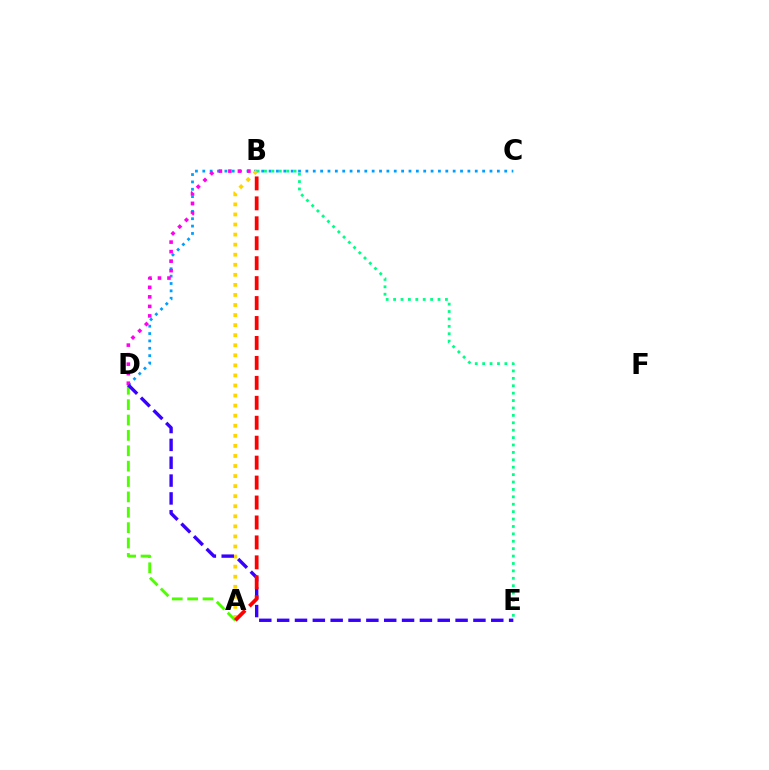{('C', 'D'): [{'color': '#009eff', 'line_style': 'dotted', 'thickness': 2.0}], ('B', 'D'): [{'color': '#ff00ed', 'line_style': 'dotted', 'thickness': 2.59}], ('A', 'B'): [{'color': '#ffd500', 'line_style': 'dotted', 'thickness': 2.73}, {'color': '#ff0000', 'line_style': 'dashed', 'thickness': 2.71}], ('A', 'D'): [{'color': '#4fff00', 'line_style': 'dashed', 'thickness': 2.09}], ('D', 'E'): [{'color': '#3700ff', 'line_style': 'dashed', 'thickness': 2.42}], ('B', 'E'): [{'color': '#00ff86', 'line_style': 'dotted', 'thickness': 2.01}]}